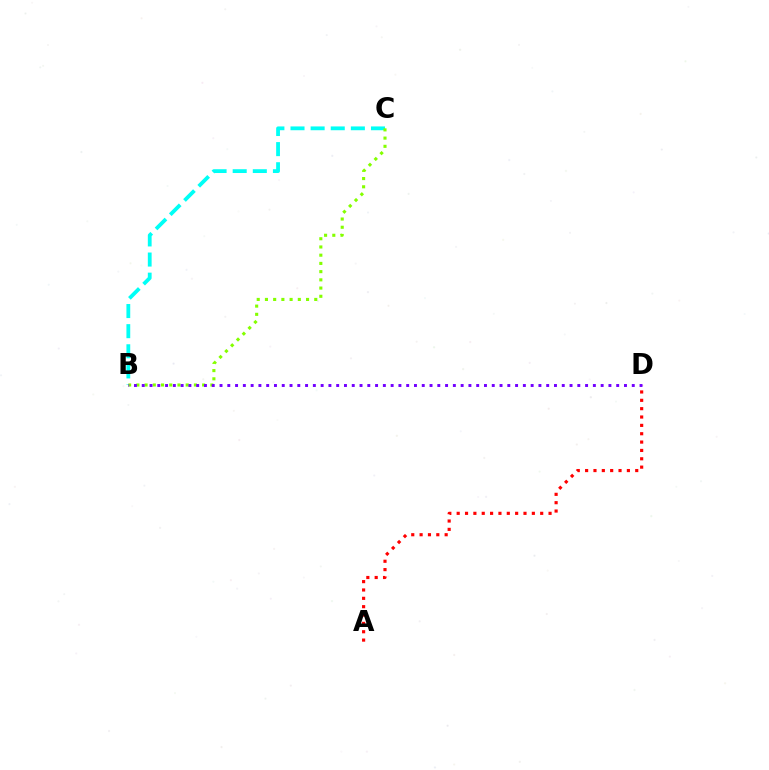{('B', 'C'): [{'color': '#00fff6', 'line_style': 'dashed', 'thickness': 2.73}, {'color': '#84ff00', 'line_style': 'dotted', 'thickness': 2.23}], ('A', 'D'): [{'color': '#ff0000', 'line_style': 'dotted', 'thickness': 2.27}], ('B', 'D'): [{'color': '#7200ff', 'line_style': 'dotted', 'thickness': 2.11}]}